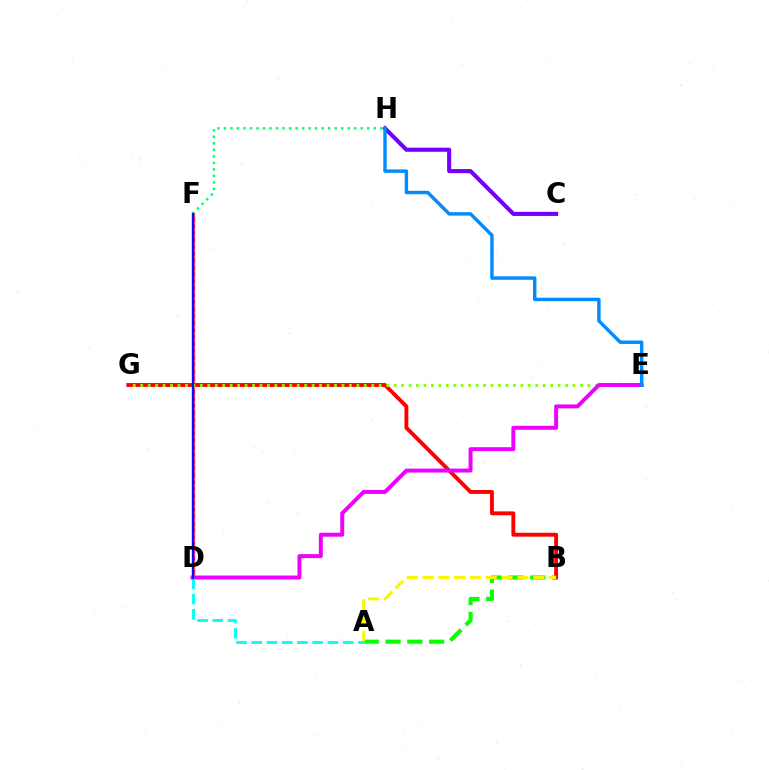{('B', 'G'): [{'color': '#ff0000', 'line_style': 'solid', 'thickness': 2.79}], ('D', 'F'): [{'color': '#ff0094', 'line_style': 'solid', 'thickness': 2.38}, {'color': '#ff7c00', 'line_style': 'dotted', 'thickness': 1.88}, {'color': '#0010ff', 'line_style': 'solid', 'thickness': 1.55}], ('E', 'G'): [{'color': '#84ff00', 'line_style': 'dotted', 'thickness': 2.03}], ('A', 'B'): [{'color': '#08ff00', 'line_style': 'dashed', 'thickness': 2.96}, {'color': '#fcf500', 'line_style': 'dashed', 'thickness': 2.15}], ('C', 'H'): [{'color': '#7200ff', 'line_style': 'solid', 'thickness': 2.95}], ('F', 'H'): [{'color': '#00ff74', 'line_style': 'dotted', 'thickness': 1.77}], ('D', 'E'): [{'color': '#ee00ff', 'line_style': 'solid', 'thickness': 2.85}], ('A', 'D'): [{'color': '#00fff6', 'line_style': 'dashed', 'thickness': 2.07}], ('E', 'H'): [{'color': '#008cff', 'line_style': 'solid', 'thickness': 2.48}]}